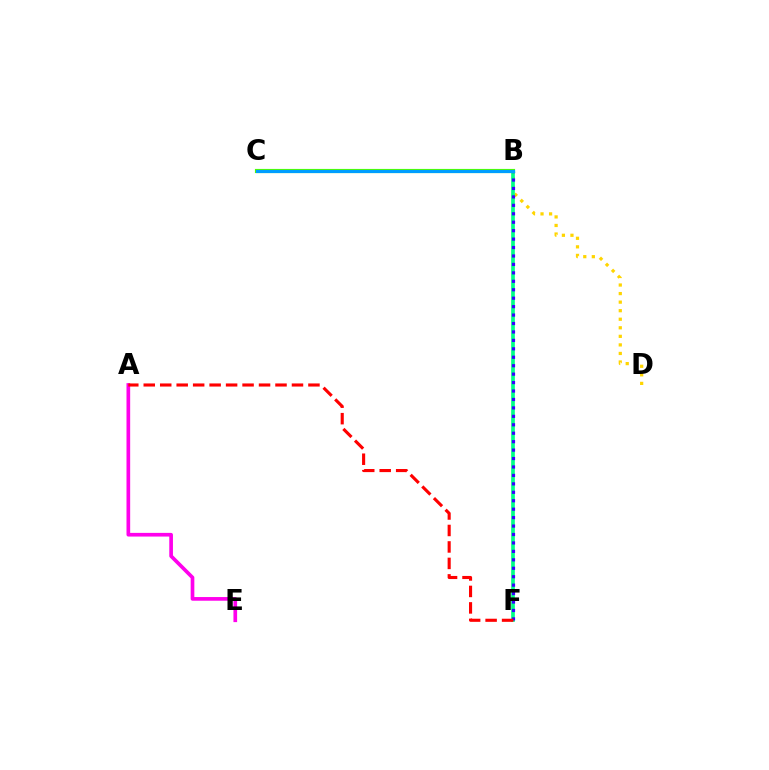{('B', 'D'): [{'color': '#ffd500', 'line_style': 'dotted', 'thickness': 2.32}], ('B', 'F'): [{'color': '#00ff86', 'line_style': 'solid', 'thickness': 2.65}, {'color': '#3700ff', 'line_style': 'dotted', 'thickness': 2.29}], ('B', 'C'): [{'color': '#4fff00', 'line_style': 'solid', 'thickness': 2.99}, {'color': '#009eff', 'line_style': 'solid', 'thickness': 2.26}], ('A', 'E'): [{'color': '#ff00ed', 'line_style': 'solid', 'thickness': 2.65}], ('A', 'F'): [{'color': '#ff0000', 'line_style': 'dashed', 'thickness': 2.24}]}